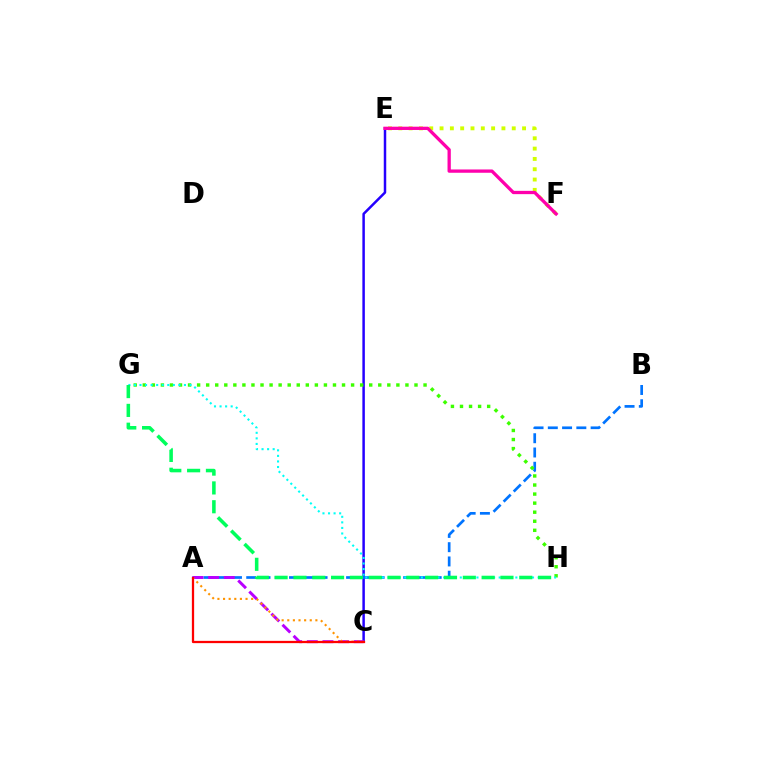{('C', 'E'): [{'color': '#2500ff', 'line_style': 'solid', 'thickness': 1.79}], ('A', 'B'): [{'color': '#0074ff', 'line_style': 'dashed', 'thickness': 1.94}], ('A', 'C'): [{'color': '#b900ff', 'line_style': 'dashed', 'thickness': 2.13}, {'color': '#ff9400', 'line_style': 'dotted', 'thickness': 1.53}, {'color': '#ff0000', 'line_style': 'solid', 'thickness': 1.63}], ('G', 'H'): [{'color': '#3dff00', 'line_style': 'dotted', 'thickness': 2.46}, {'color': '#00fff6', 'line_style': 'dotted', 'thickness': 1.51}, {'color': '#00ff5c', 'line_style': 'dashed', 'thickness': 2.56}], ('E', 'F'): [{'color': '#d1ff00', 'line_style': 'dotted', 'thickness': 2.8}, {'color': '#ff00ac', 'line_style': 'solid', 'thickness': 2.37}]}